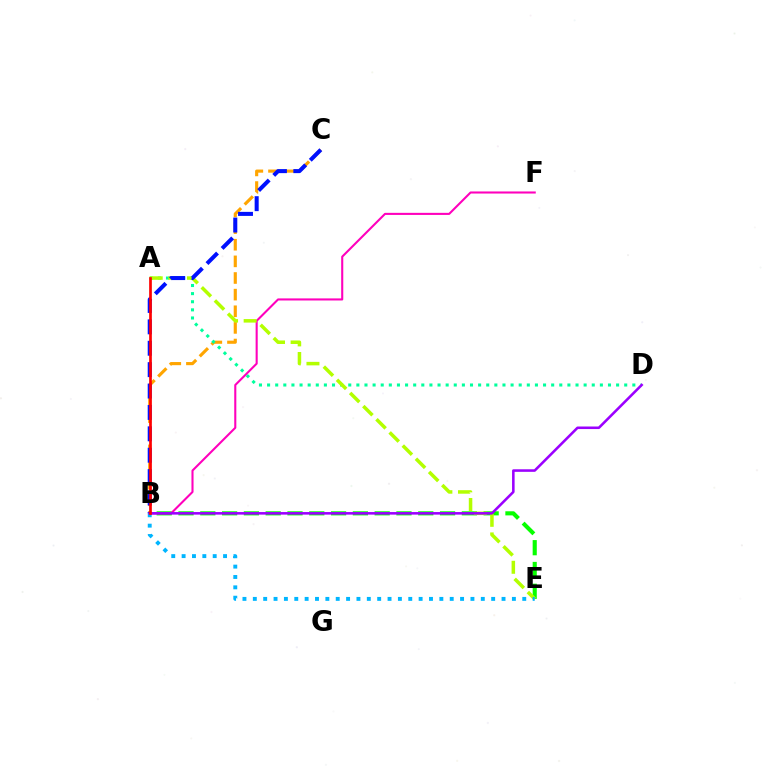{('B', 'C'): [{'color': '#ffa500', 'line_style': 'dashed', 'thickness': 2.26}, {'color': '#0010ff', 'line_style': 'dashed', 'thickness': 2.91}], ('B', 'E'): [{'color': '#08ff00', 'line_style': 'dashed', 'thickness': 2.96}, {'color': '#00b5ff', 'line_style': 'dotted', 'thickness': 2.82}], ('A', 'D'): [{'color': '#00ff9d', 'line_style': 'dotted', 'thickness': 2.21}], ('B', 'F'): [{'color': '#ff00bd', 'line_style': 'solid', 'thickness': 1.5}], ('A', 'E'): [{'color': '#b3ff00', 'line_style': 'dashed', 'thickness': 2.53}], ('B', 'D'): [{'color': '#9b00ff', 'line_style': 'solid', 'thickness': 1.84}], ('A', 'B'): [{'color': '#ff0000', 'line_style': 'solid', 'thickness': 1.94}]}